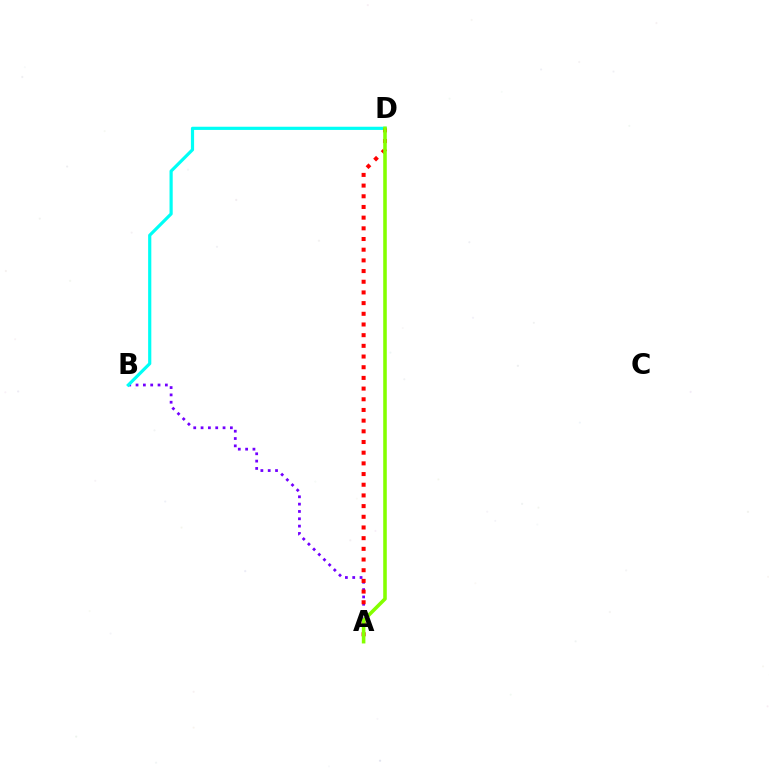{('A', 'B'): [{'color': '#7200ff', 'line_style': 'dotted', 'thickness': 1.99}], ('B', 'D'): [{'color': '#00fff6', 'line_style': 'solid', 'thickness': 2.29}], ('A', 'D'): [{'color': '#ff0000', 'line_style': 'dotted', 'thickness': 2.9}, {'color': '#84ff00', 'line_style': 'solid', 'thickness': 2.57}]}